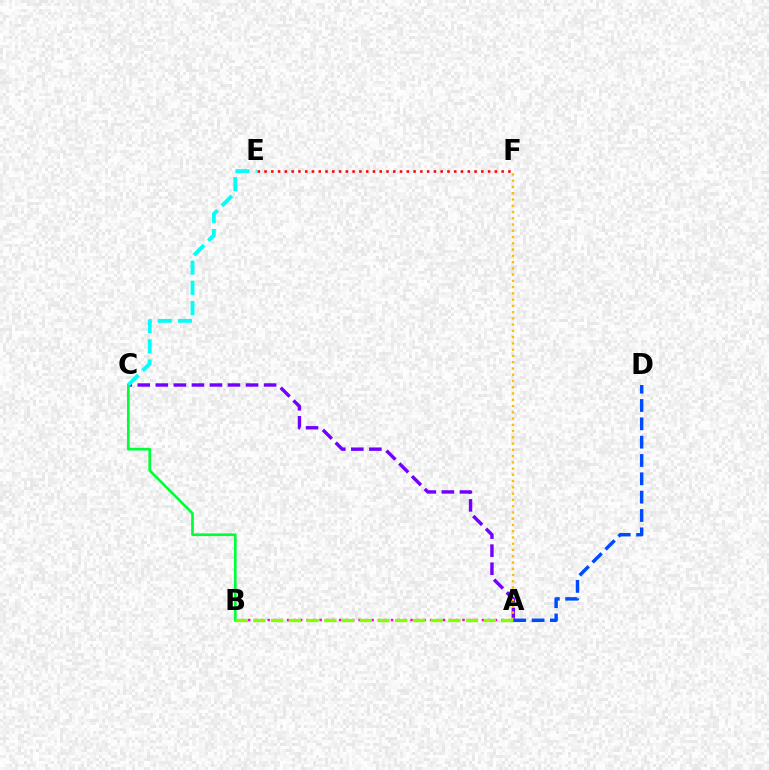{('A', 'B'): [{'color': '#ff00cf', 'line_style': 'dotted', 'thickness': 1.76}, {'color': '#84ff00', 'line_style': 'dashed', 'thickness': 2.41}], ('E', 'F'): [{'color': '#ff0000', 'line_style': 'dotted', 'thickness': 1.84}], ('A', 'C'): [{'color': '#7200ff', 'line_style': 'dashed', 'thickness': 2.45}], ('B', 'C'): [{'color': '#00ff39', 'line_style': 'solid', 'thickness': 1.94}], ('C', 'E'): [{'color': '#00fff6', 'line_style': 'dashed', 'thickness': 2.75}], ('A', 'F'): [{'color': '#ffbd00', 'line_style': 'dotted', 'thickness': 1.7}], ('A', 'D'): [{'color': '#004bff', 'line_style': 'dashed', 'thickness': 2.49}]}